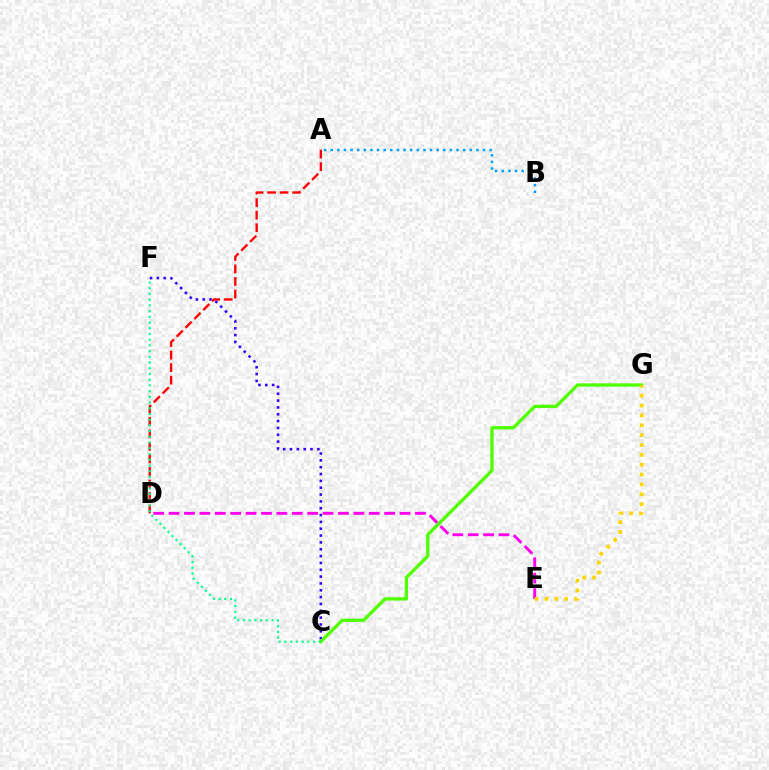{('C', 'F'): [{'color': '#3700ff', 'line_style': 'dotted', 'thickness': 1.86}, {'color': '#00ff86', 'line_style': 'dotted', 'thickness': 1.55}], ('A', 'D'): [{'color': '#ff0000', 'line_style': 'dashed', 'thickness': 1.7}], ('D', 'E'): [{'color': '#ff00ed', 'line_style': 'dashed', 'thickness': 2.09}], ('C', 'G'): [{'color': '#4fff00', 'line_style': 'solid', 'thickness': 2.39}], ('A', 'B'): [{'color': '#009eff', 'line_style': 'dotted', 'thickness': 1.8}], ('E', 'G'): [{'color': '#ffd500', 'line_style': 'dotted', 'thickness': 2.68}]}